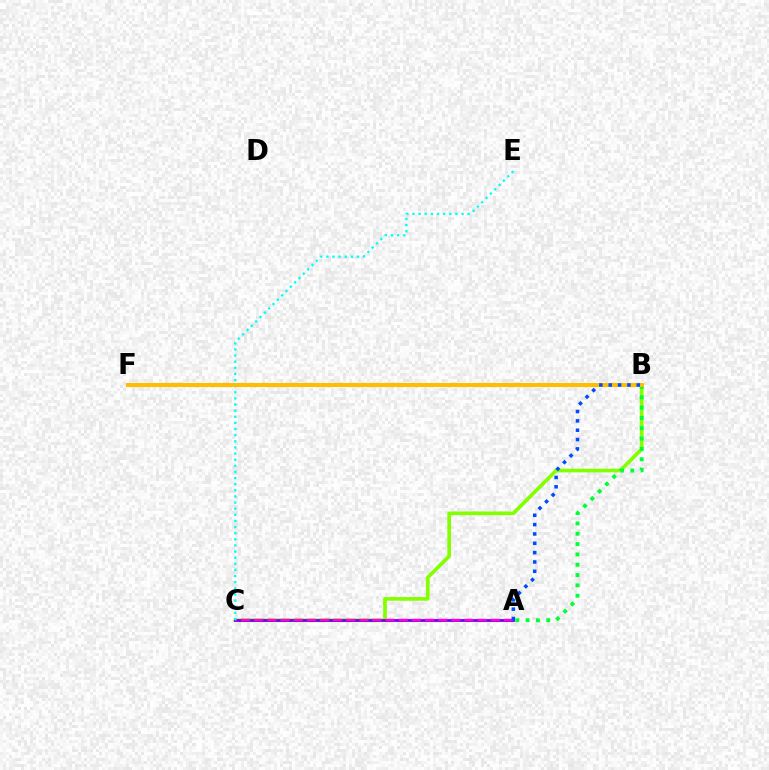{('B', 'C'): [{'color': '#84ff00', 'line_style': 'solid', 'thickness': 2.63}], ('B', 'F'): [{'color': '#ff0000', 'line_style': 'dotted', 'thickness': 2.02}, {'color': '#ffbd00', 'line_style': 'solid', 'thickness': 2.91}], ('A', 'C'): [{'color': '#7200ff', 'line_style': 'solid', 'thickness': 2.04}, {'color': '#ff00cf', 'line_style': 'dashed', 'thickness': 1.79}], ('C', 'E'): [{'color': '#00fff6', 'line_style': 'dotted', 'thickness': 1.66}], ('A', 'B'): [{'color': '#00ff39', 'line_style': 'dotted', 'thickness': 2.81}, {'color': '#004bff', 'line_style': 'dotted', 'thickness': 2.54}]}